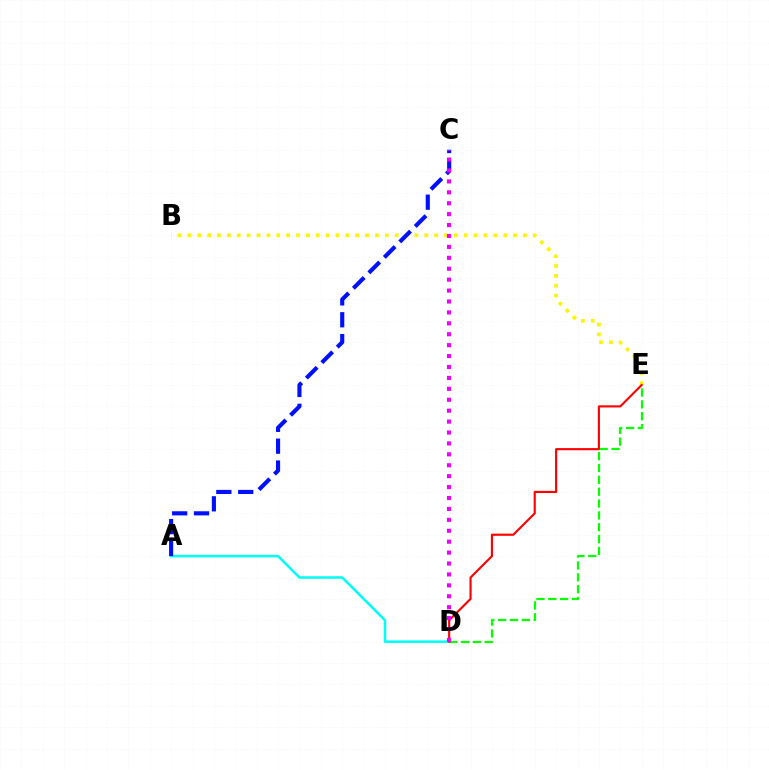{('A', 'D'): [{'color': '#00fff6', 'line_style': 'solid', 'thickness': 1.84}], ('B', 'E'): [{'color': '#fcf500', 'line_style': 'dotted', 'thickness': 2.68}], ('D', 'E'): [{'color': '#08ff00', 'line_style': 'dashed', 'thickness': 1.61}, {'color': '#ff0000', 'line_style': 'solid', 'thickness': 1.53}], ('A', 'C'): [{'color': '#0010ff', 'line_style': 'dashed', 'thickness': 2.97}], ('C', 'D'): [{'color': '#ee00ff', 'line_style': 'dotted', 'thickness': 2.97}]}